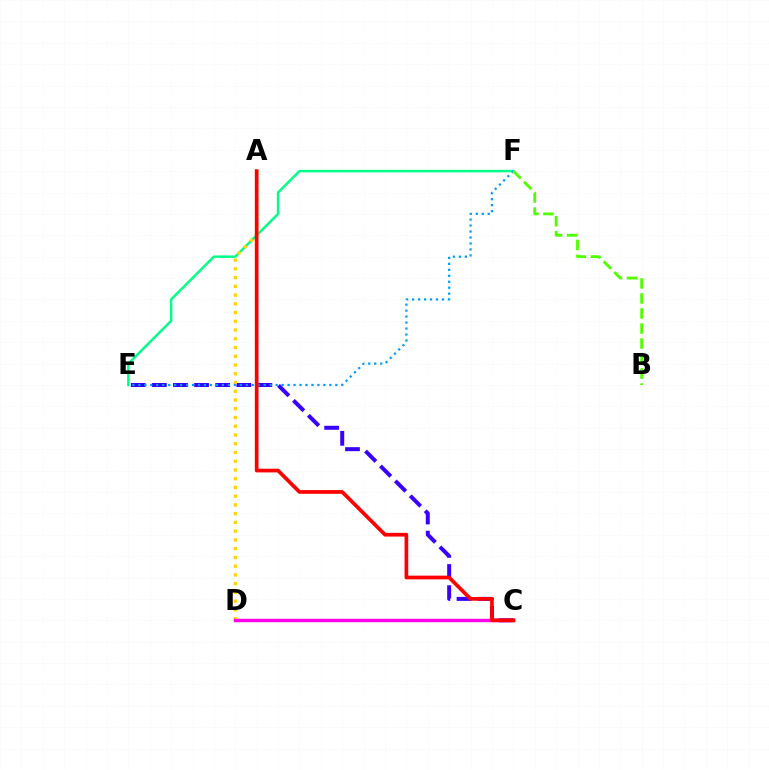{('C', 'E'): [{'color': '#3700ff', 'line_style': 'dashed', 'thickness': 2.87}], ('E', 'F'): [{'color': '#00ff86', 'line_style': 'solid', 'thickness': 1.77}, {'color': '#009eff', 'line_style': 'dotted', 'thickness': 1.62}], ('A', 'D'): [{'color': '#ffd500', 'line_style': 'dotted', 'thickness': 2.38}], ('C', 'D'): [{'color': '#ff00ed', 'line_style': 'solid', 'thickness': 2.46}], ('A', 'C'): [{'color': '#ff0000', 'line_style': 'solid', 'thickness': 2.67}], ('B', 'F'): [{'color': '#4fff00', 'line_style': 'dashed', 'thickness': 2.04}]}